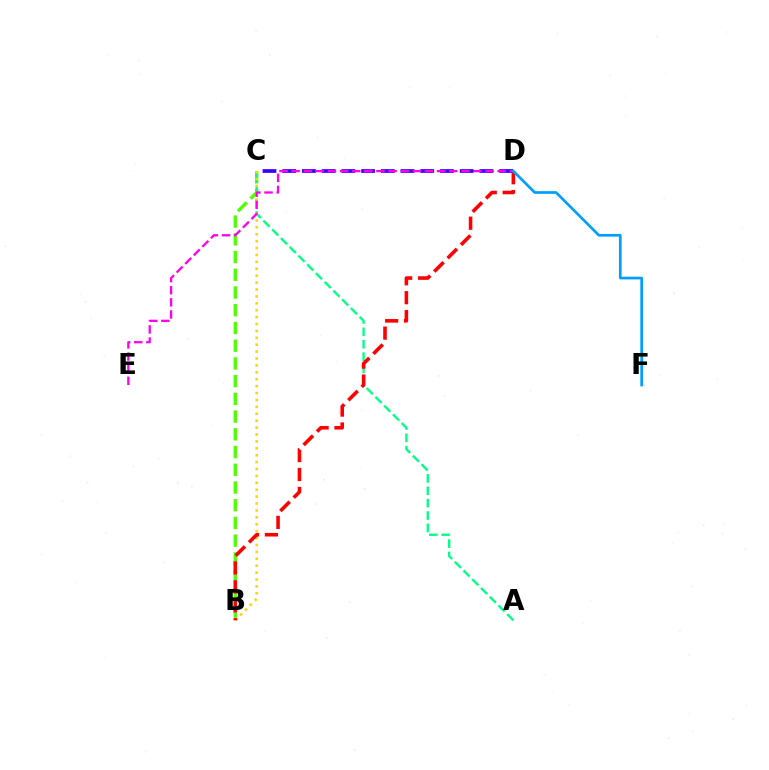{('C', 'D'): [{'color': '#3700ff', 'line_style': 'dashed', 'thickness': 2.68}], ('B', 'C'): [{'color': '#4fff00', 'line_style': 'dashed', 'thickness': 2.41}, {'color': '#ffd500', 'line_style': 'dotted', 'thickness': 1.88}], ('A', 'C'): [{'color': '#00ff86', 'line_style': 'dashed', 'thickness': 1.68}], ('B', 'D'): [{'color': '#ff0000', 'line_style': 'dashed', 'thickness': 2.57}], ('D', 'E'): [{'color': '#ff00ed', 'line_style': 'dashed', 'thickness': 1.65}], ('D', 'F'): [{'color': '#009eff', 'line_style': 'solid', 'thickness': 1.93}]}